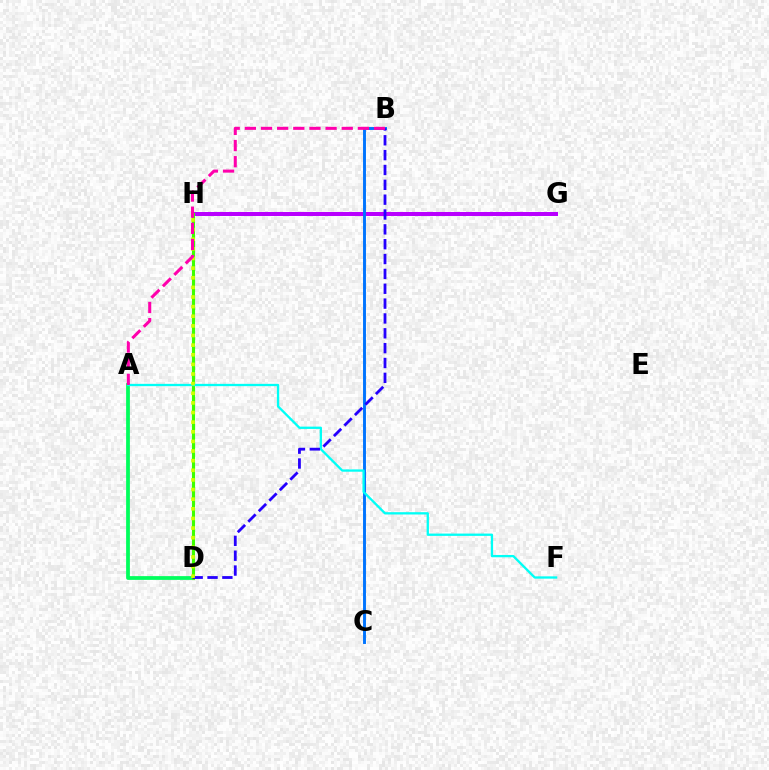{('G', 'H'): [{'color': '#ff0000', 'line_style': 'dotted', 'thickness': 1.82}, {'color': '#ff9400', 'line_style': 'dashed', 'thickness': 2.7}, {'color': '#b900ff', 'line_style': 'solid', 'thickness': 2.87}], ('A', 'D'): [{'color': '#00ff5c', 'line_style': 'solid', 'thickness': 2.71}], ('B', 'C'): [{'color': '#0074ff', 'line_style': 'solid', 'thickness': 2.1}], ('D', 'H'): [{'color': '#3dff00', 'line_style': 'solid', 'thickness': 2.24}, {'color': '#d1ff00', 'line_style': 'dotted', 'thickness': 2.62}], ('A', 'F'): [{'color': '#00fff6', 'line_style': 'solid', 'thickness': 1.66}], ('B', 'D'): [{'color': '#2500ff', 'line_style': 'dashed', 'thickness': 2.02}], ('A', 'B'): [{'color': '#ff00ac', 'line_style': 'dashed', 'thickness': 2.19}]}